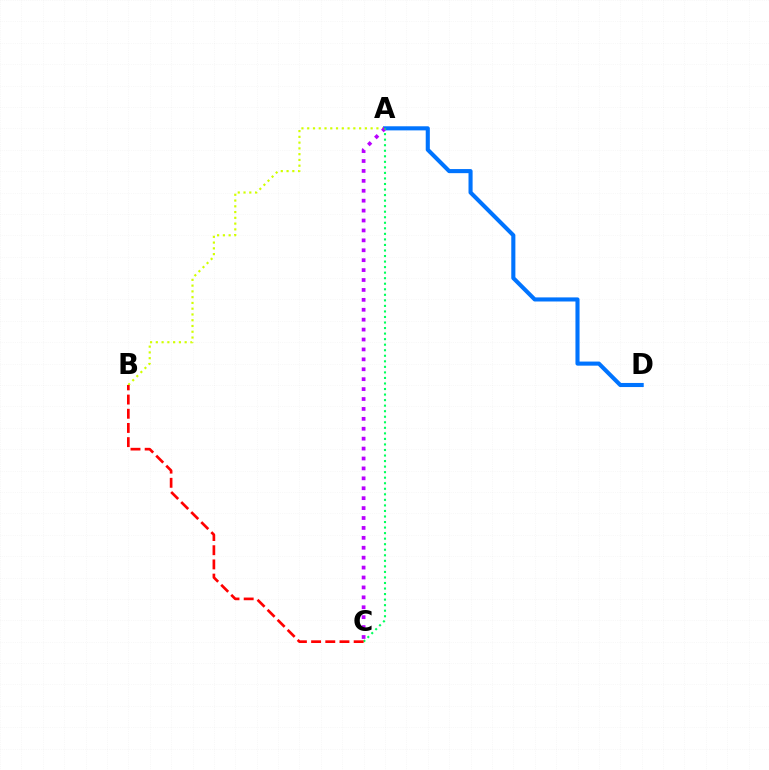{('A', 'B'): [{'color': '#d1ff00', 'line_style': 'dotted', 'thickness': 1.57}], ('A', 'D'): [{'color': '#0074ff', 'line_style': 'solid', 'thickness': 2.95}], ('A', 'C'): [{'color': '#b900ff', 'line_style': 'dotted', 'thickness': 2.69}, {'color': '#00ff5c', 'line_style': 'dotted', 'thickness': 1.51}], ('B', 'C'): [{'color': '#ff0000', 'line_style': 'dashed', 'thickness': 1.93}]}